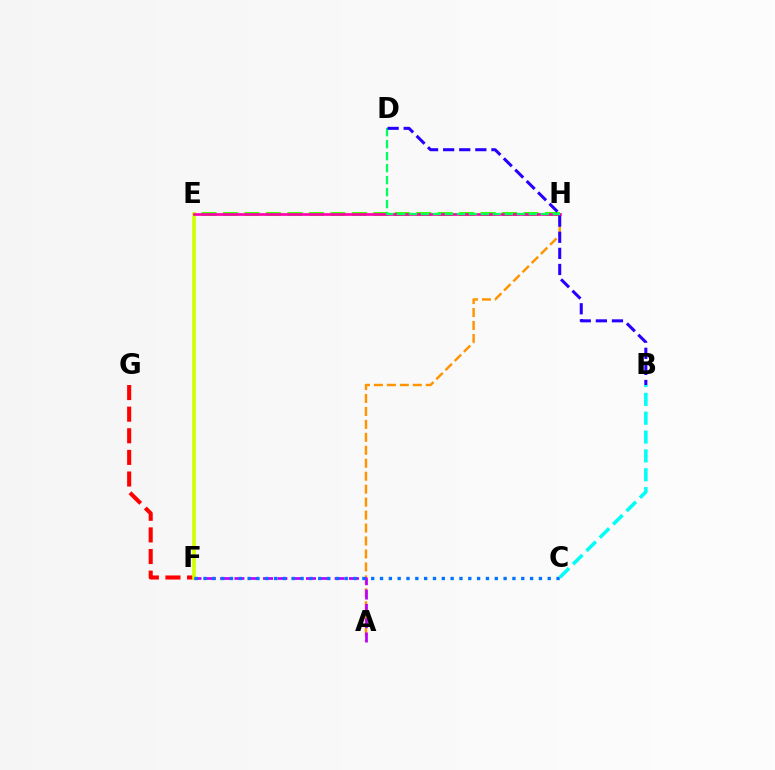{('A', 'H'): [{'color': '#ff9400', 'line_style': 'dashed', 'thickness': 1.76}], ('E', 'H'): [{'color': '#3dff00', 'line_style': 'dashed', 'thickness': 2.92}, {'color': '#ff00ac', 'line_style': 'solid', 'thickness': 1.92}], ('F', 'G'): [{'color': '#ff0000', 'line_style': 'dashed', 'thickness': 2.94}], ('E', 'F'): [{'color': '#d1ff00', 'line_style': 'solid', 'thickness': 2.62}], ('A', 'F'): [{'color': '#b900ff', 'line_style': 'dashed', 'thickness': 1.94}], ('C', 'F'): [{'color': '#0074ff', 'line_style': 'dotted', 'thickness': 2.4}], ('D', 'H'): [{'color': '#00ff5c', 'line_style': 'dashed', 'thickness': 1.63}], ('B', 'D'): [{'color': '#2500ff', 'line_style': 'dashed', 'thickness': 2.19}], ('B', 'C'): [{'color': '#00fff6', 'line_style': 'dashed', 'thickness': 2.56}]}